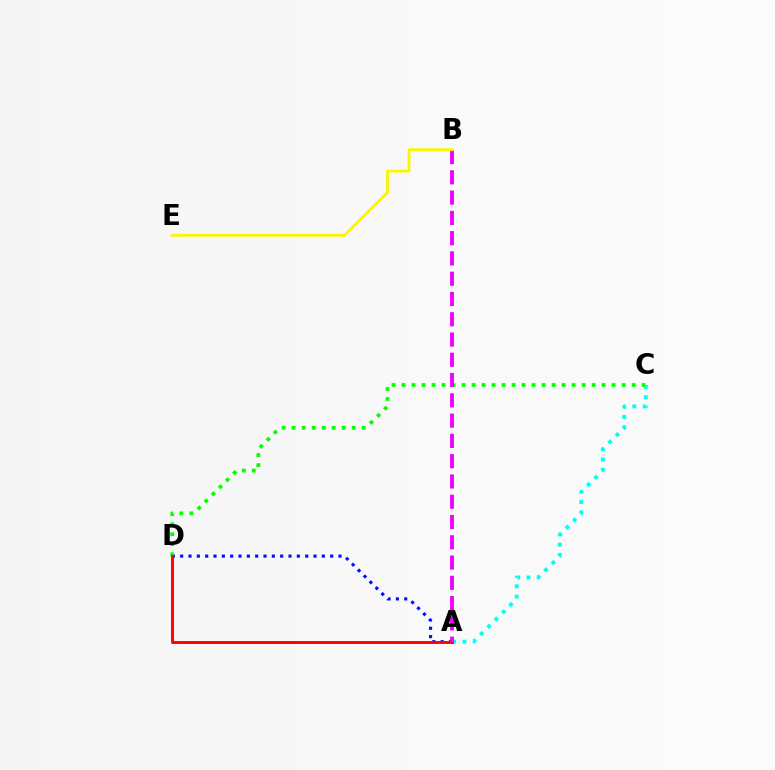{('A', 'D'): [{'color': '#0010ff', 'line_style': 'dotted', 'thickness': 2.26}, {'color': '#ff0000', 'line_style': 'solid', 'thickness': 2.09}], ('A', 'C'): [{'color': '#00fff6', 'line_style': 'dotted', 'thickness': 2.8}], ('C', 'D'): [{'color': '#08ff00', 'line_style': 'dotted', 'thickness': 2.72}], ('A', 'B'): [{'color': '#ee00ff', 'line_style': 'dashed', 'thickness': 2.75}], ('B', 'E'): [{'color': '#fcf500', 'line_style': 'solid', 'thickness': 2.03}]}